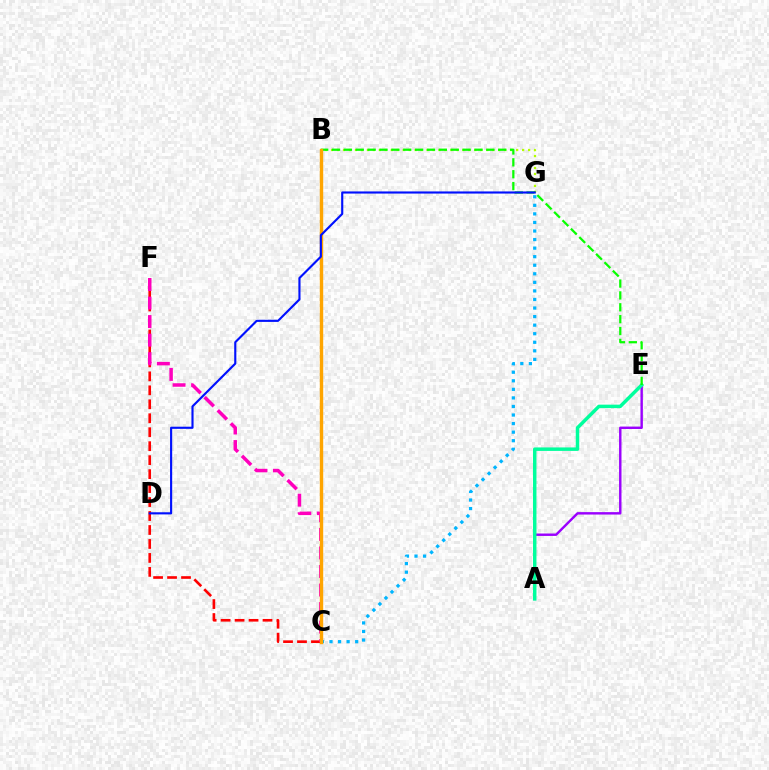{('A', 'E'): [{'color': '#9b00ff', 'line_style': 'solid', 'thickness': 1.74}, {'color': '#00ff9d', 'line_style': 'solid', 'thickness': 2.5}], ('C', 'G'): [{'color': '#00b5ff', 'line_style': 'dotted', 'thickness': 2.33}], ('B', 'G'): [{'color': '#b3ff00', 'line_style': 'dotted', 'thickness': 1.62}], ('B', 'E'): [{'color': '#08ff00', 'line_style': 'dashed', 'thickness': 1.61}], ('C', 'F'): [{'color': '#ff0000', 'line_style': 'dashed', 'thickness': 1.9}, {'color': '#ff00bd', 'line_style': 'dashed', 'thickness': 2.52}], ('B', 'C'): [{'color': '#ffa500', 'line_style': 'solid', 'thickness': 2.45}], ('D', 'G'): [{'color': '#0010ff', 'line_style': 'solid', 'thickness': 1.54}]}